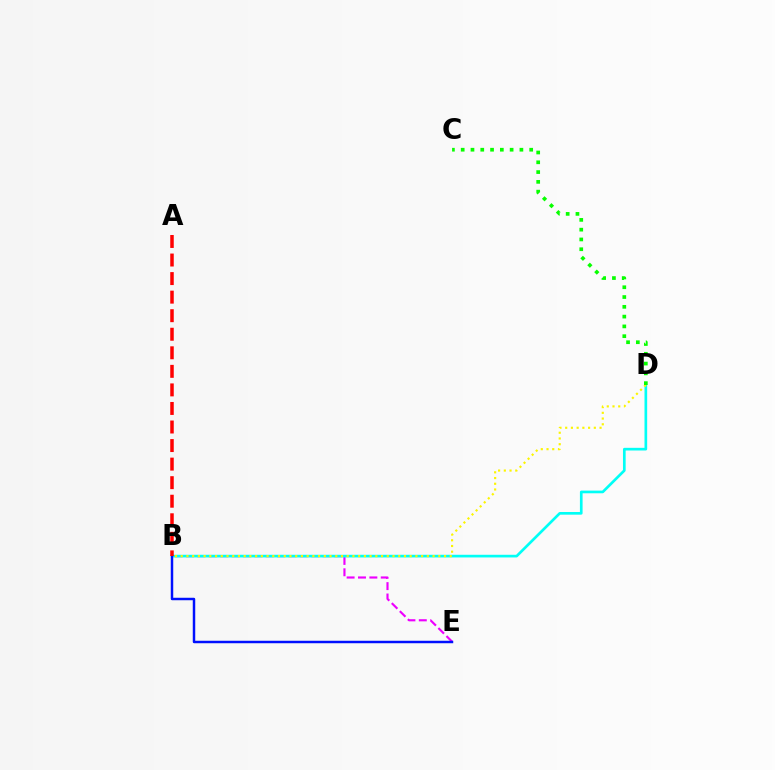{('B', 'E'): [{'color': '#ee00ff', 'line_style': 'dashed', 'thickness': 1.55}, {'color': '#0010ff', 'line_style': 'solid', 'thickness': 1.78}], ('B', 'D'): [{'color': '#00fff6', 'line_style': 'solid', 'thickness': 1.92}, {'color': '#fcf500', 'line_style': 'dotted', 'thickness': 1.56}], ('A', 'B'): [{'color': '#ff0000', 'line_style': 'dashed', 'thickness': 2.52}], ('C', 'D'): [{'color': '#08ff00', 'line_style': 'dotted', 'thickness': 2.66}]}